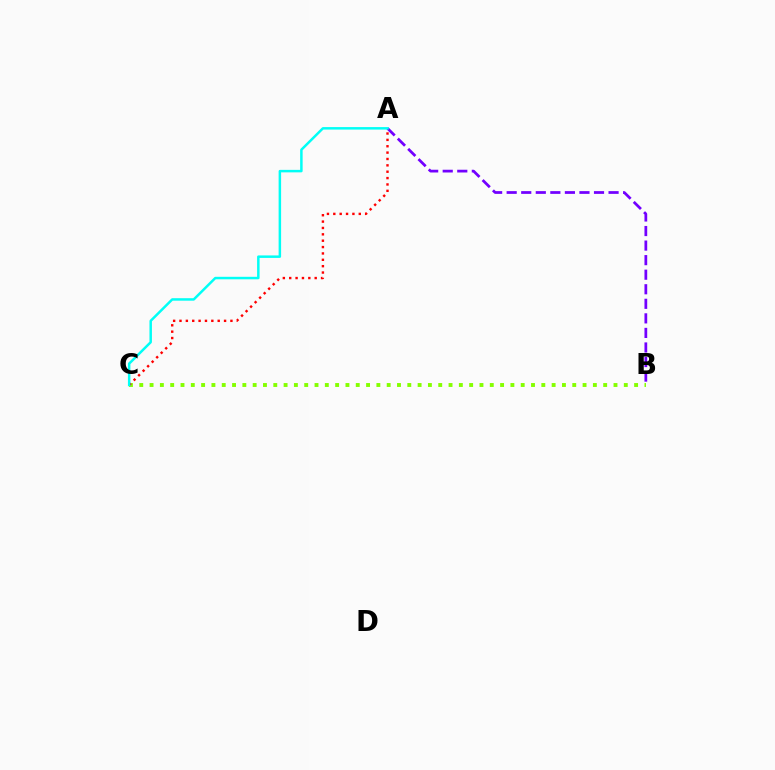{('B', 'C'): [{'color': '#84ff00', 'line_style': 'dotted', 'thickness': 2.8}], ('A', 'C'): [{'color': '#ff0000', 'line_style': 'dotted', 'thickness': 1.73}, {'color': '#00fff6', 'line_style': 'solid', 'thickness': 1.79}], ('A', 'B'): [{'color': '#7200ff', 'line_style': 'dashed', 'thickness': 1.98}]}